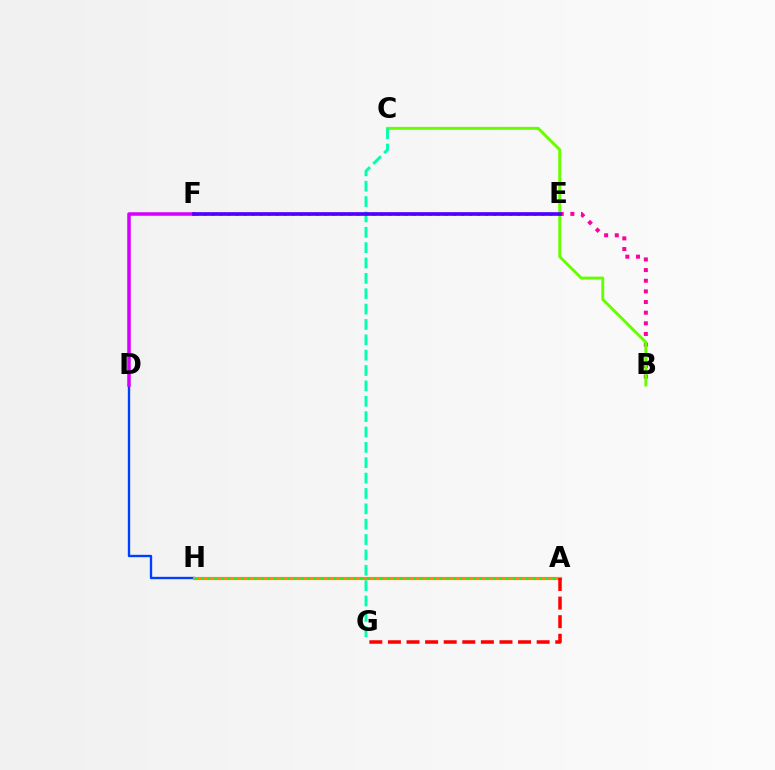{('C', 'E'): [{'color': '#eeff00', 'line_style': 'dotted', 'thickness': 1.95}], ('D', 'H'): [{'color': '#003fff', 'line_style': 'solid', 'thickness': 1.7}], ('A', 'H'): [{'color': '#ff8800', 'line_style': 'solid', 'thickness': 2.29}, {'color': '#00ff27', 'line_style': 'dotted', 'thickness': 1.8}], ('B', 'E'): [{'color': '#ff00a0', 'line_style': 'dotted', 'thickness': 2.89}], ('B', 'C'): [{'color': '#66ff00', 'line_style': 'solid', 'thickness': 2.1}], ('C', 'G'): [{'color': '#00ffaf', 'line_style': 'dashed', 'thickness': 2.09}], ('D', 'F'): [{'color': '#d600ff', 'line_style': 'solid', 'thickness': 2.53}], ('E', 'F'): [{'color': '#00c7ff', 'line_style': 'dotted', 'thickness': 2.19}, {'color': '#4f00ff', 'line_style': 'solid', 'thickness': 2.65}], ('A', 'G'): [{'color': '#ff0000', 'line_style': 'dashed', 'thickness': 2.53}]}